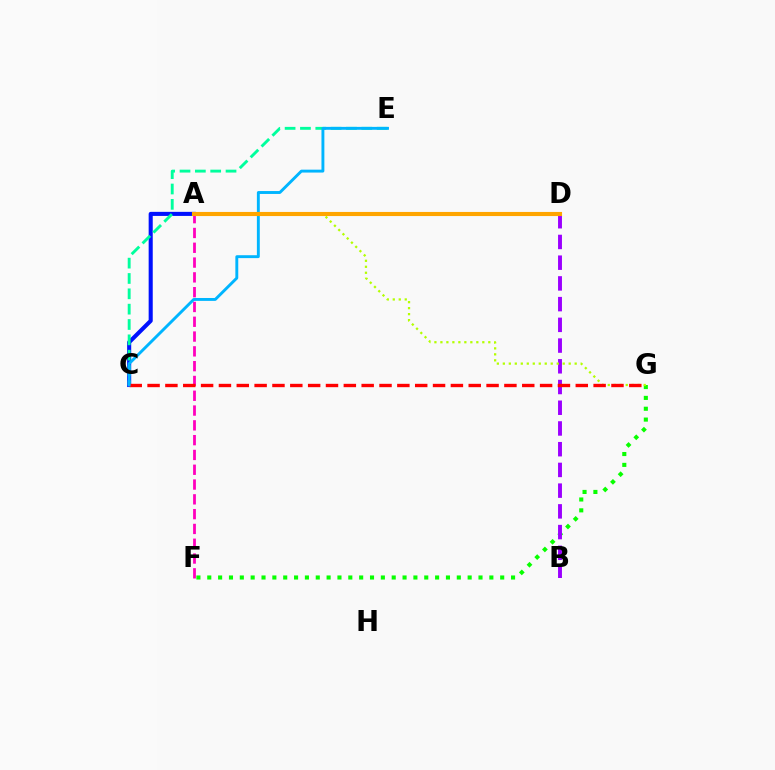{('A', 'C'): [{'color': '#0010ff', 'line_style': 'solid', 'thickness': 2.94}], ('F', 'G'): [{'color': '#08ff00', 'line_style': 'dotted', 'thickness': 2.95}], ('C', 'E'): [{'color': '#00ff9d', 'line_style': 'dashed', 'thickness': 2.08}, {'color': '#00b5ff', 'line_style': 'solid', 'thickness': 2.09}], ('B', 'D'): [{'color': '#9b00ff', 'line_style': 'dashed', 'thickness': 2.82}], ('A', 'G'): [{'color': '#b3ff00', 'line_style': 'dotted', 'thickness': 1.63}], ('A', 'F'): [{'color': '#ff00bd', 'line_style': 'dashed', 'thickness': 2.01}], ('C', 'G'): [{'color': '#ff0000', 'line_style': 'dashed', 'thickness': 2.42}], ('A', 'D'): [{'color': '#ffa500', 'line_style': 'solid', 'thickness': 2.97}]}